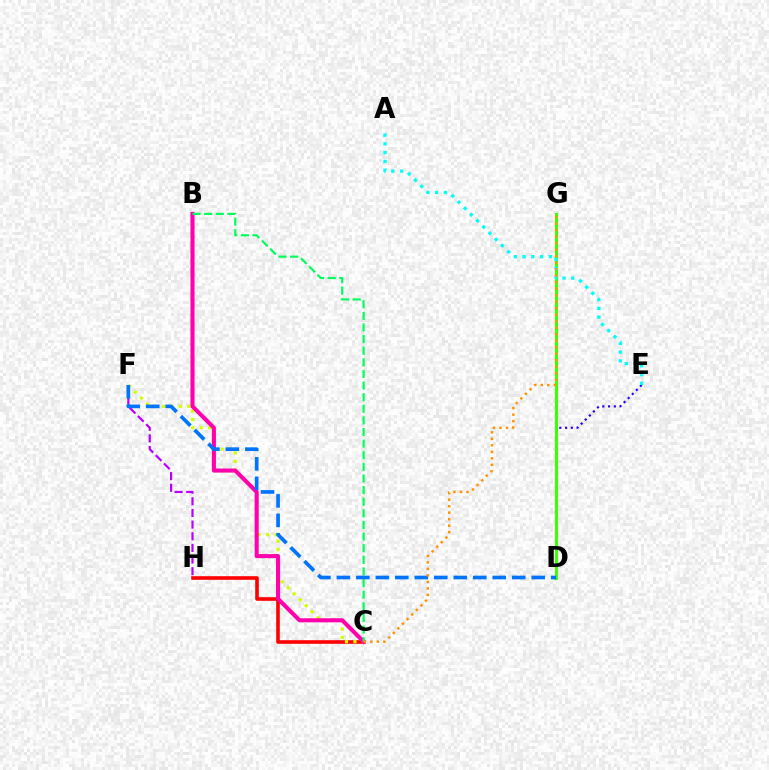{('C', 'H'): [{'color': '#ff0000', 'line_style': 'solid', 'thickness': 2.6}], ('C', 'F'): [{'color': '#d1ff00', 'line_style': 'dotted', 'thickness': 2.3}], ('D', 'E'): [{'color': '#2500ff', 'line_style': 'dotted', 'thickness': 1.57}], ('D', 'G'): [{'color': '#3dff00', 'line_style': 'solid', 'thickness': 2.2}], ('B', 'C'): [{'color': '#ff00ac', 'line_style': 'solid', 'thickness': 2.94}, {'color': '#00ff5c', 'line_style': 'dashed', 'thickness': 1.58}], ('F', 'H'): [{'color': '#b900ff', 'line_style': 'dashed', 'thickness': 1.58}], ('D', 'F'): [{'color': '#0074ff', 'line_style': 'dashed', 'thickness': 2.65}], ('A', 'E'): [{'color': '#00fff6', 'line_style': 'dotted', 'thickness': 2.38}], ('C', 'G'): [{'color': '#ff9400', 'line_style': 'dotted', 'thickness': 1.77}]}